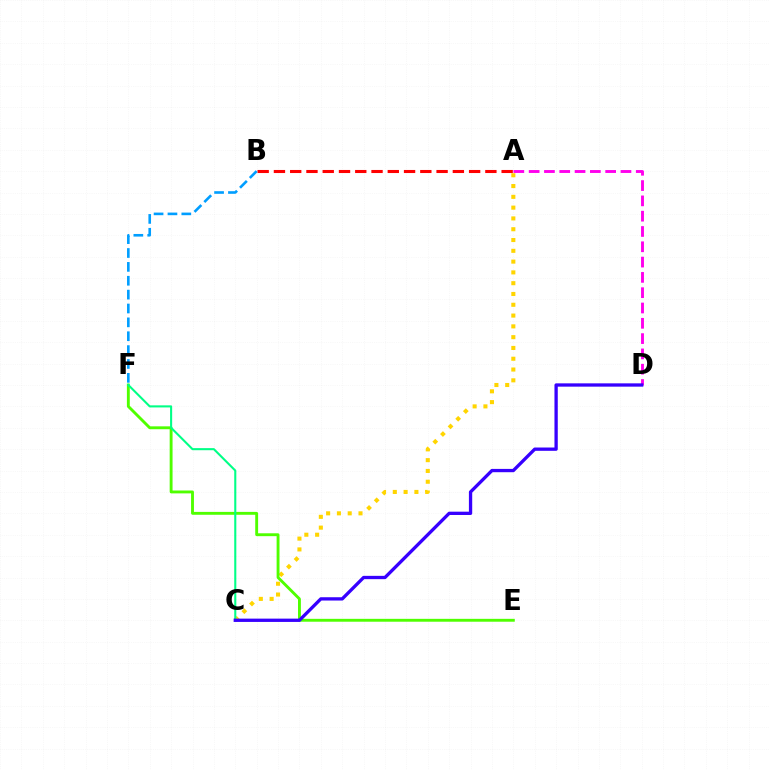{('A', 'B'): [{'color': '#ff0000', 'line_style': 'dashed', 'thickness': 2.21}], ('A', 'C'): [{'color': '#ffd500', 'line_style': 'dotted', 'thickness': 2.93}], ('E', 'F'): [{'color': '#4fff00', 'line_style': 'solid', 'thickness': 2.07}], ('C', 'F'): [{'color': '#00ff86', 'line_style': 'solid', 'thickness': 1.5}], ('B', 'F'): [{'color': '#009eff', 'line_style': 'dashed', 'thickness': 1.88}], ('A', 'D'): [{'color': '#ff00ed', 'line_style': 'dashed', 'thickness': 2.08}], ('C', 'D'): [{'color': '#3700ff', 'line_style': 'solid', 'thickness': 2.38}]}